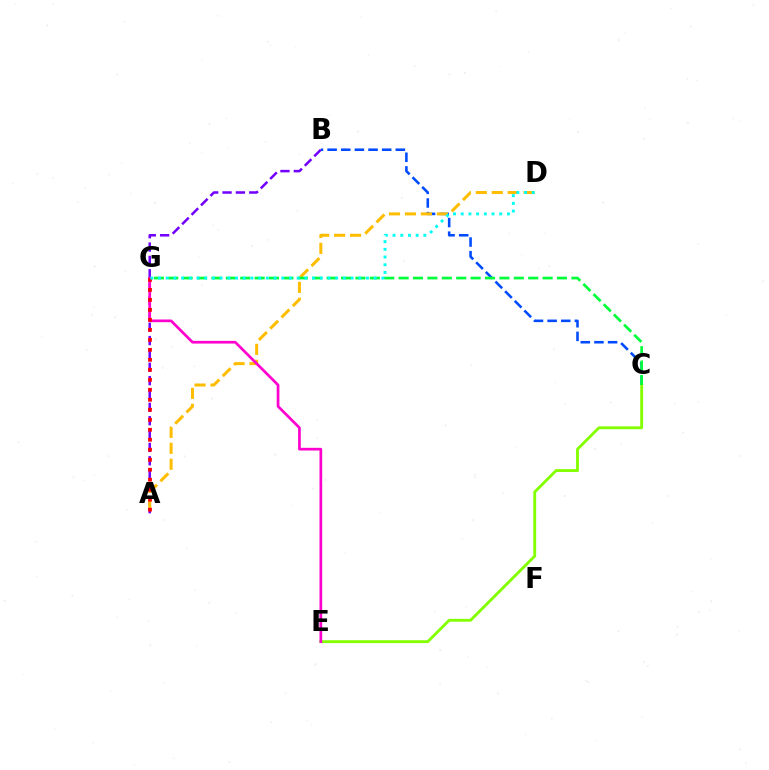{('A', 'B'): [{'color': '#7200ff', 'line_style': 'dashed', 'thickness': 1.81}], ('B', 'C'): [{'color': '#004bff', 'line_style': 'dashed', 'thickness': 1.85}], ('C', 'E'): [{'color': '#84ff00', 'line_style': 'solid', 'thickness': 2.06}], ('A', 'D'): [{'color': '#ffbd00', 'line_style': 'dashed', 'thickness': 2.17}], ('E', 'G'): [{'color': '#ff00cf', 'line_style': 'solid', 'thickness': 1.94}], ('A', 'G'): [{'color': '#ff0000', 'line_style': 'dotted', 'thickness': 2.71}], ('C', 'G'): [{'color': '#00ff39', 'line_style': 'dashed', 'thickness': 1.96}], ('D', 'G'): [{'color': '#00fff6', 'line_style': 'dotted', 'thickness': 2.09}]}